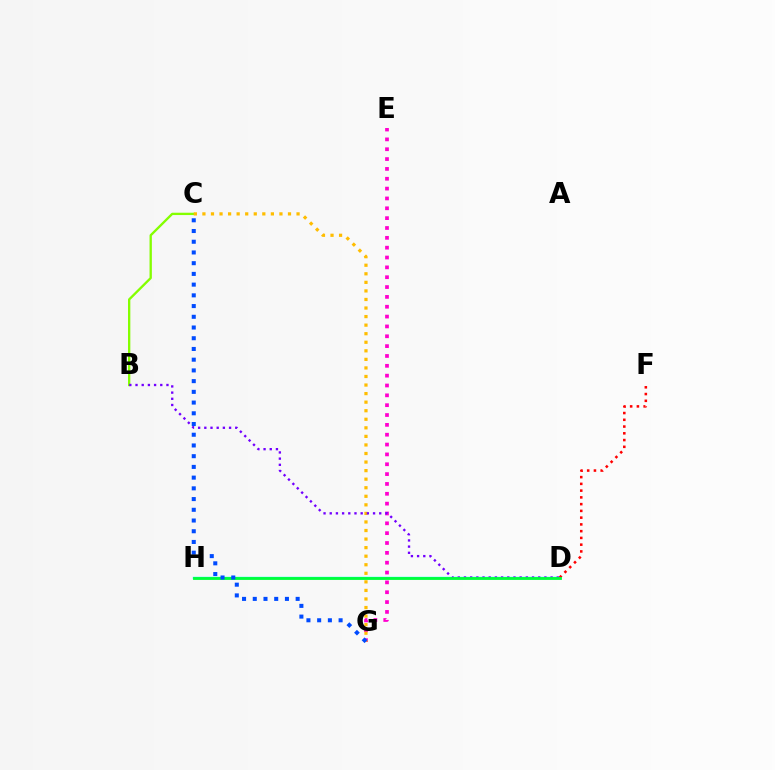{('D', 'H'): [{'color': '#00fff6', 'line_style': 'solid', 'thickness': 1.7}, {'color': '#00ff39', 'line_style': 'solid', 'thickness': 2.03}], ('B', 'C'): [{'color': '#84ff00', 'line_style': 'solid', 'thickness': 1.68}], ('E', 'G'): [{'color': '#ff00cf', 'line_style': 'dotted', 'thickness': 2.67}], ('C', 'G'): [{'color': '#ffbd00', 'line_style': 'dotted', 'thickness': 2.33}, {'color': '#004bff', 'line_style': 'dotted', 'thickness': 2.91}], ('D', 'F'): [{'color': '#ff0000', 'line_style': 'dotted', 'thickness': 1.84}], ('B', 'D'): [{'color': '#7200ff', 'line_style': 'dotted', 'thickness': 1.68}]}